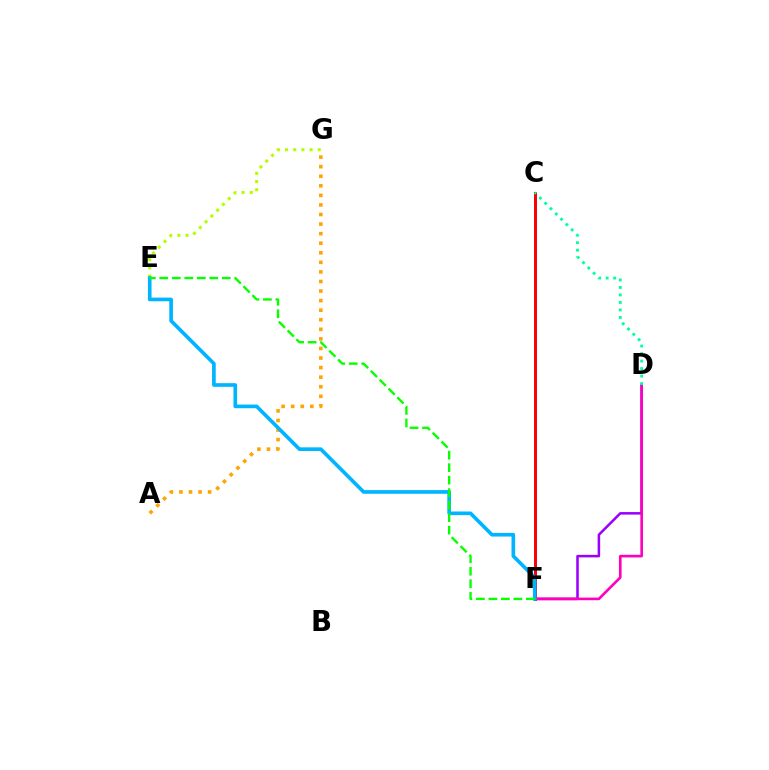{('D', 'F'): [{'color': '#9b00ff', 'line_style': 'solid', 'thickness': 1.83}, {'color': '#ff00bd', 'line_style': 'solid', 'thickness': 1.89}], ('C', 'F'): [{'color': '#0010ff', 'line_style': 'solid', 'thickness': 1.83}, {'color': '#ff0000', 'line_style': 'solid', 'thickness': 2.09}], ('A', 'G'): [{'color': '#ffa500', 'line_style': 'dotted', 'thickness': 2.6}], ('E', 'G'): [{'color': '#b3ff00', 'line_style': 'dotted', 'thickness': 2.23}], ('E', 'F'): [{'color': '#00b5ff', 'line_style': 'solid', 'thickness': 2.63}, {'color': '#08ff00', 'line_style': 'dashed', 'thickness': 1.7}], ('C', 'D'): [{'color': '#00ff9d', 'line_style': 'dotted', 'thickness': 2.04}]}